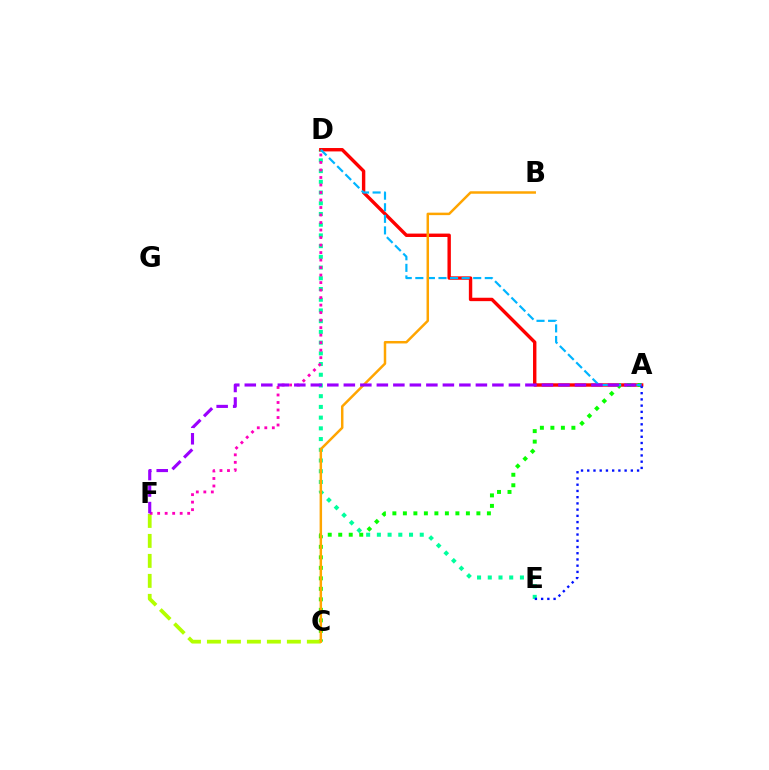{('D', 'E'): [{'color': '#00ff9d', 'line_style': 'dotted', 'thickness': 2.91}], ('A', 'D'): [{'color': '#ff0000', 'line_style': 'solid', 'thickness': 2.45}, {'color': '#00b5ff', 'line_style': 'dashed', 'thickness': 1.57}], ('A', 'C'): [{'color': '#08ff00', 'line_style': 'dotted', 'thickness': 2.85}], ('C', 'F'): [{'color': '#b3ff00', 'line_style': 'dashed', 'thickness': 2.72}], ('B', 'C'): [{'color': '#ffa500', 'line_style': 'solid', 'thickness': 1.79}], ('D', 'F'): [{'color': '#ff00bd', 'line_style': 'dotted', 'thickness': 2.04}], ('A', 'E'): [{'color': '#0010ff', 'line_style': 'dotted', 'thickness': 1.69}], ('A', 'F'): [{'color': '#9b00ff', 'line_style': 'dashed', 'thickness': 2.24}]}